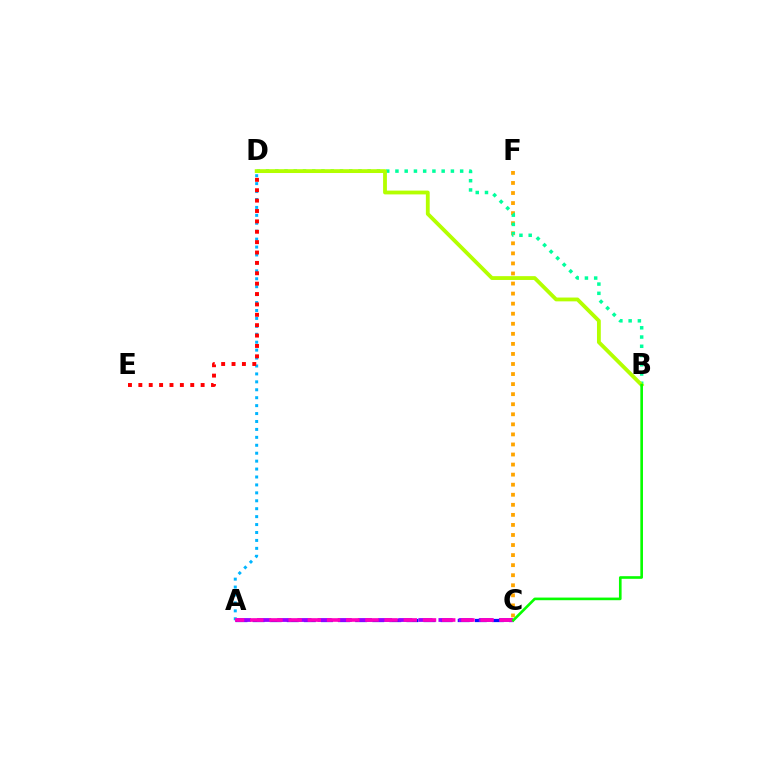{('A', 'D'): [{'color': '#00b5ff', 'line_style': 'dotted', 'thickness': 2.15}], ('D', 'E'): [{'color': '#ff0000', 'line_style': 'dotted', 'thickness': 2.82}], ('C', 'F'): [{'color': '#ffa500', 'line_style': 'dotted', 'thickness': 2.73}], ('A', 'C'): [{'color': '#0010ff', 'line_style': 'dashed', 'thickness': 2.32}, {'color': '#9b00ff', 'line_style': 'dashed', 'thickness': 2.74}, {'color': '#ff00bd', 'line_style': 'dashed', 'thickness': 2.61}], ('B', 'D'): [{'color': '#00ff9d', 'line_style': 'dotted', 'thickness': 2.51}, {'color': '#b3ff00', 'line_style': 'solid', 'thickness': 2.75}], ('B', 'C'): [{'color': '#08ff00', 'line_style': 'solid', 'thickness': 1.9}]}